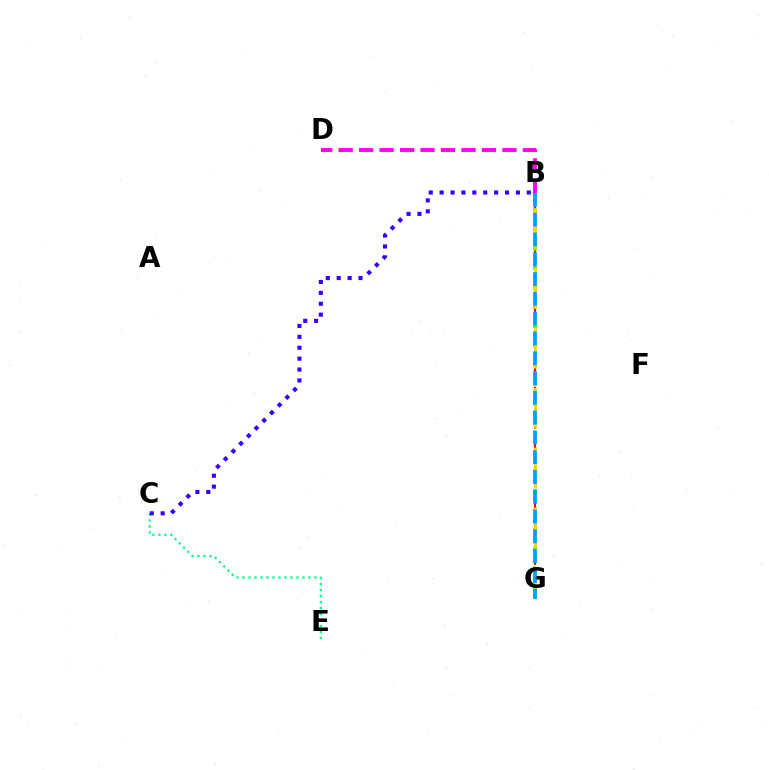{('C', 'E'): [{'color': '#00ff86', 'line_style': 'dotted', 'thickness': 1.63}], ('B', 'D'): [{'color': '#ff00ed', 'line_style': 'dashed', 'thickness': 2.78}], ('B', 'G'): [{'color': '#ff0000', 'line_style': 'dashed', 'thickness': 1.54}, {'color': '#4fff00', 'line_style': 'dotted', 'thickness': 2.63}, {'color': '#ffd500', 'line_style': 'dashed', 'thickness': 2.03}, {'color': '#009eff', 'line_style': 'dashed', 'thickness': 2.69}], ('B', 'C'): [{'color': '#3700ff', 'line_style': 'dotted', 'thickness': 2.96}]}